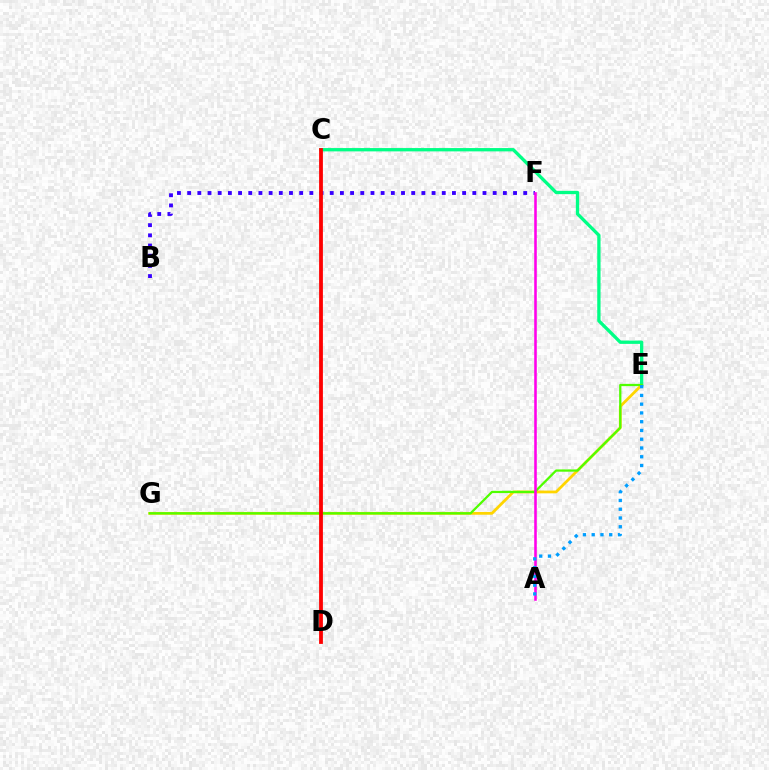{('B', 'F'): [{'color': '#3700ff', 'line_style': 'dotted', 'thickness': 2.77}], ('E', 'G'): [{'color': '#ffd500', 'line_style': 'solid', 'thickness': 2.0}, {'color': '#4fff00', 'line_style': 'solid', 'thickness': 1.63}], ('C', 'E'): [{'color': '#00ff86', 'line_style': 'solid', 'thickness': 2.38}], ('A', 'F'): [{'color': '#ff00ed', 'line_style': 'solid', 'thickness': 1.85}], ('C', 'D'): [{'color': '#ff0000', 'line_style': 'solid', 'thickness': 2.73}], ('A', 'E'): [{'color': '#009eff', 'line_style': 'dotted', 'thickness': 2.38}]}